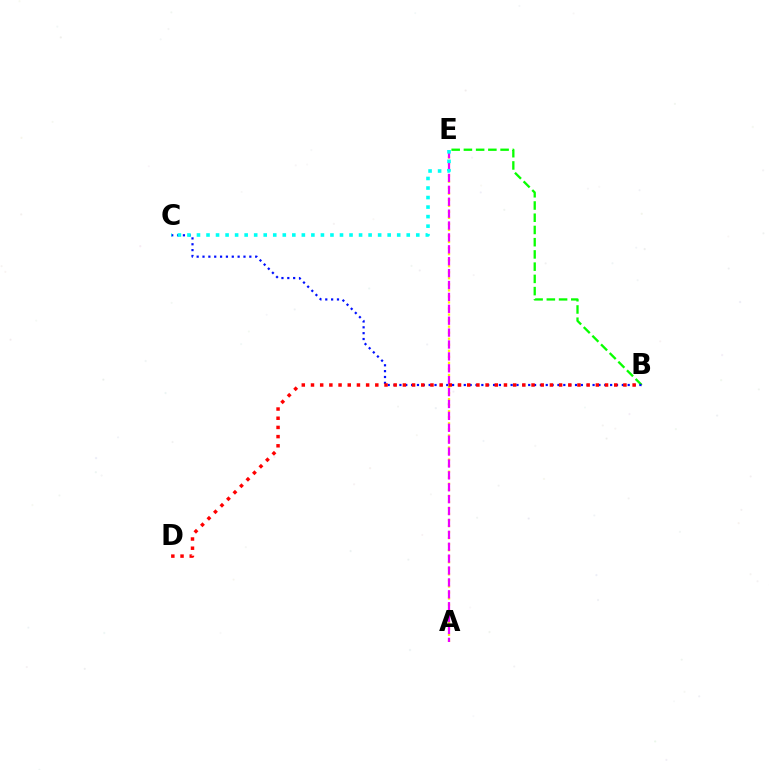{('A', 'E'): [{'color': '#fcf500', 'line_style': 'dotted', 'thickness': 1.64}, {'color': '#ee00ff', 'line_style': 'dashed', 'thickness': 1.62}], ('B', 'E'): [{'color': '#08ff00', 'line_style': 'dashed', 'thickness': 1.66}], ('B', 'C'): [{'color': '#0010ff', 'line_style': 'dotted', 'thickness': 1.59}], ('C', 'E'): [{'color': '#00fff6', 'line_style': 'dotted', 'thickness': 2.59}], ('B', 'D'): [{'color': '#ff0000', 'line_style': 'dotted', 'thickness': 2.5}]}